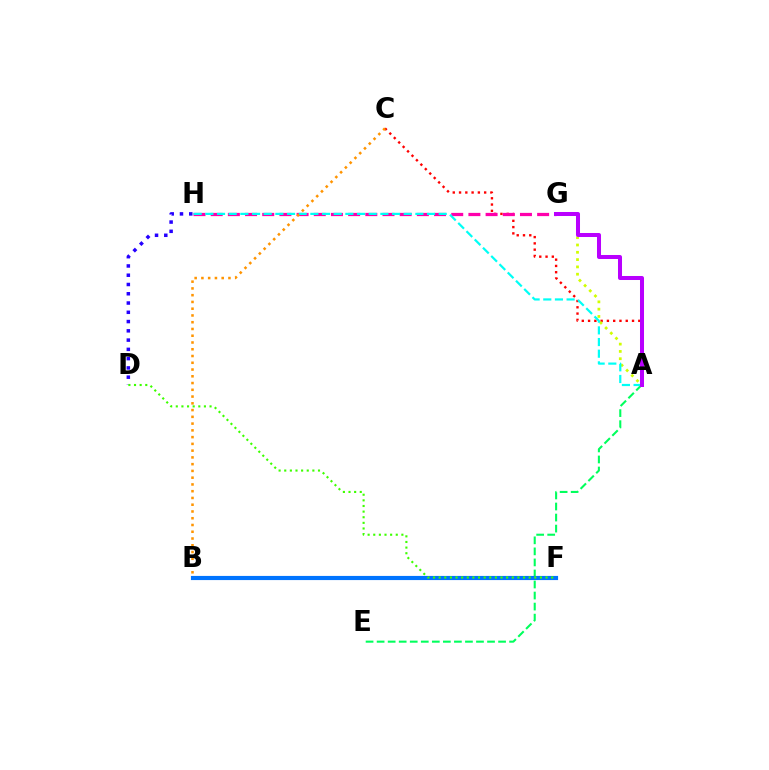{('A', 'E'): [{'color': '#00ff5c', 'line_style': 'dashed', 'thickness': 1.5}], ('A', 'C'): [{'color': '#ff0000', 'line_style': 'dotted', 'thickness': 1.71}], ('D', 'H'): [{'color': '#2500ff', 'line_style': 'dotted', 'thickness': 2.52}], ('A', 'G'): [{'color': '#d1ff00', 'line_style': 'dotted', 'thickness': 1.98}, {'color': '#b900ff', 'line_style': 'solid', 'thickness': 2.89}], ('B', 'F'): [{'color': '#0074ff', 'line_style': 'solid', 'thickness': 2.99}], ('G', 'H'): [{'color': '#ff00ac', 'line_style': 'dashed', 'thickness': 2.33}], ('A', 'H'): [{'color': '#00fff6', 'line_style': 'dashed', 'thickness': 1.58}], ('D', 'F'): [{'color': '#3dff00', 'line_style': 'dotted', 'thickness': 1.53}], ('B', 'C'): [{'color': '#ff9400', 'line_style': 'dotted', 'thickness': 1.84}]}